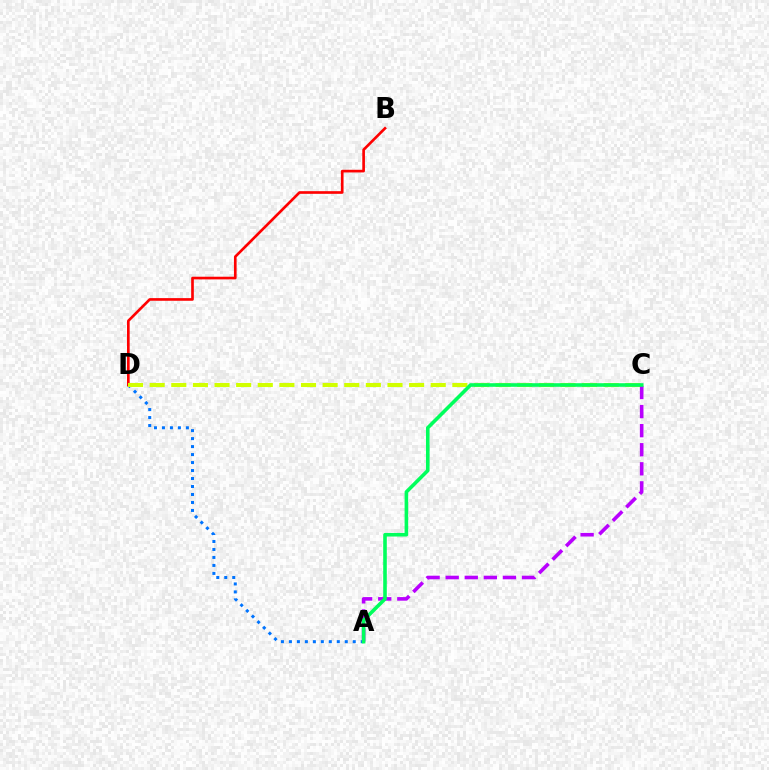{('A', 'D'): [{'color': '#0074ff', 'line_style': 'dotted', 'thickness': 2.17}], ('B', 'D'): [{'color': '#ff0000', 'line_style': 'solid', 'thickness': 1.91}], ('C', 'D'): [{'color': '#d1ff00', 'line_style': 'dashed', 'thickness': 2.94}], ('A', 'C'): [{'color': '#b900ff', 'line_style': 'dashed', 'thickness': 2.59}, {'color': '#00ff5c', 'line_style': 'solid', 'thickness': 2.59}]}